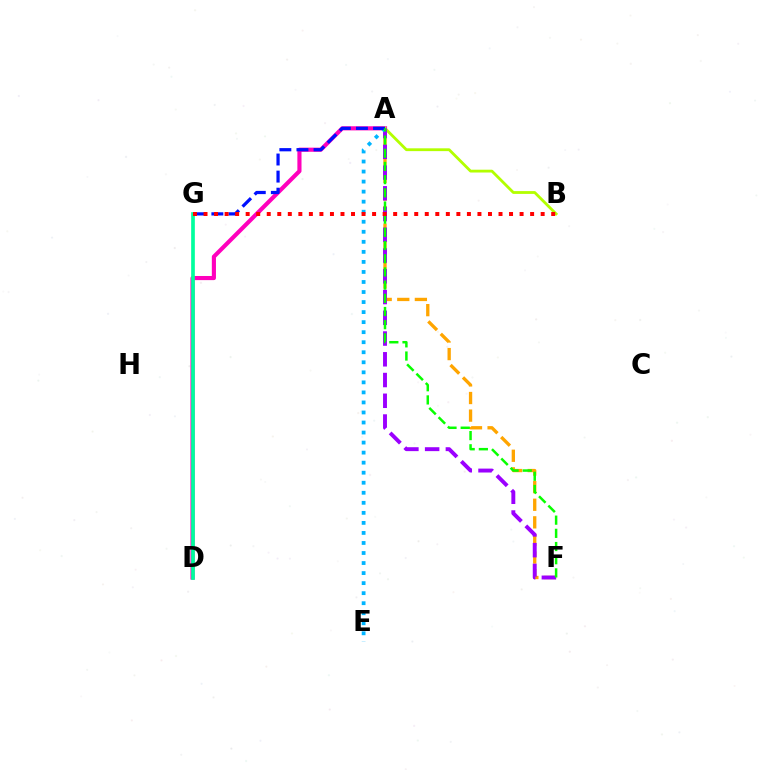{('A', 'F'): [{'color': '#ffa500', 'line_style': 'dashed', 'thickness': 2.39}, {'color': '#9b00ff', 'line_style': 'dashed', 'thickness': 2.82}, {'color': '#08ff00', 'line_style': 'dashed', 'thickness': 1.79}], ('A', 'D'): [{'color': '#ff00bd', 'line_style': 'solid', 'thickness': 2.97}], ('D', 'G'): [{'color': '#00ff9d', 'line_style': 'solid', 'thickness': 2.65}], ('A', 'B'): [{'color': '#b3ff00', 'line_style': 'solid', 'thickness': 2.02}], ('A', 'E'): [{'color': '#00b5ff', 'line_style': 'dotted', 'thickness': 2.73}], ('A', 'G'): [{'color': '#0010ff', 'line_style': 'dashed', 'thickness': 2.32}], ('B', 'G'): [{'color': '#ff0000', 'line_style': 'dotted', 'thickness': 2.86}]}